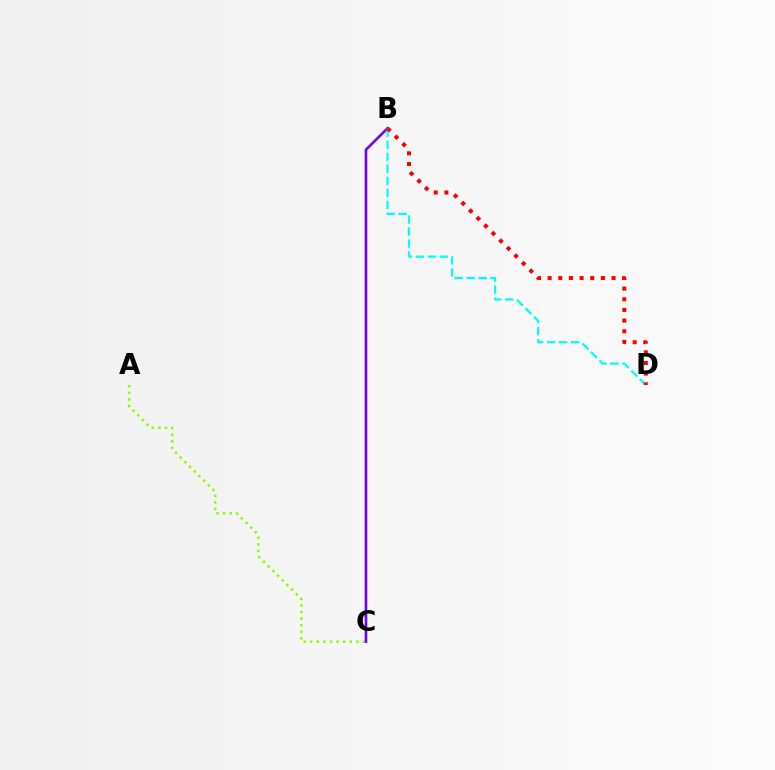{('A', 'C'): [{'color': '#84ff00', 'line_style': 'dotted', 'thickness': 1.79}], ('B', 'C'): [{'color': '#7200ff', 'line_style': 'solid', 'thickness': 1.89}], ('B', 'D'): [{'color': '#00fff6', 'line_style': 'dashed', 'thickness': 1.63}, {'color': '#ff0000', 'line_style': 'dotted', 'thickness': 2.9}]}